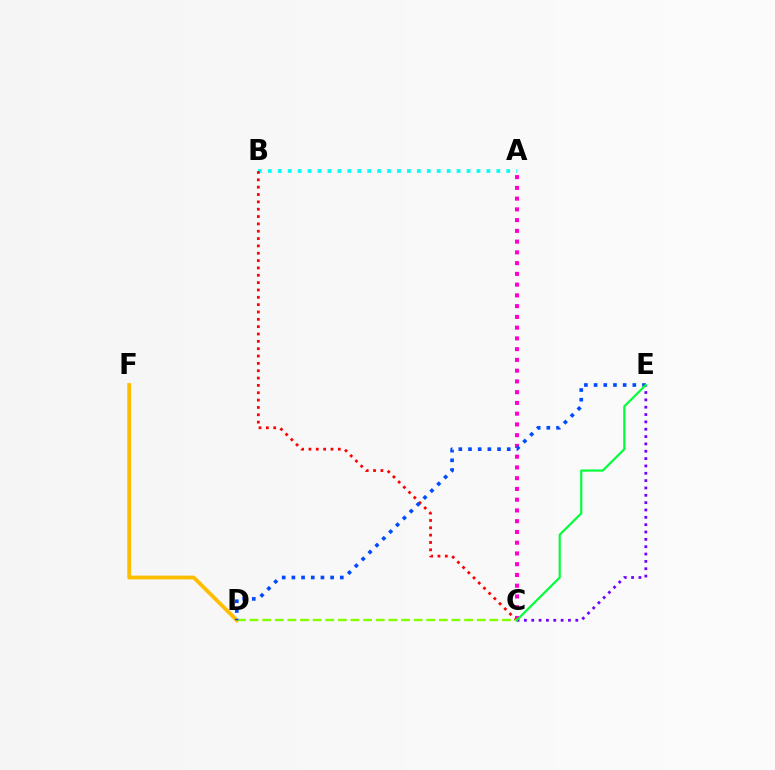{('A', 'B'): [{'color': '#00fff6', 'line_style': 'dotted', 'thickness': 2.7}], ('A', 'C'): [{'color': '#ff00cf', 'line_style': 'dotted', 'thickness': 2.92}], ('D', 'F'): [{'color': '#ffbd00', 'line_style': 'solid', 'thickness': 2.72}], ('B', 'C'): [{'color': '#ff0000', 'line_style': 'dotted', 'thickness': 1.99}], ('C', 'E'): [{'color': '#7200ff', 'line_style': 'dotted', 'thickness': 1.99}, {'color': '#00ff39', 'line_style': 'solid', 'thickness': 1.56}], ('C', 'D'): [{'color': '#84ff00', 'line_style': 'dashed', 'thickness': 1.71}], ('D', 'E'): [{'color': '#004bff', 'line_style': 'dotted', 'thickness': 2.63}]}